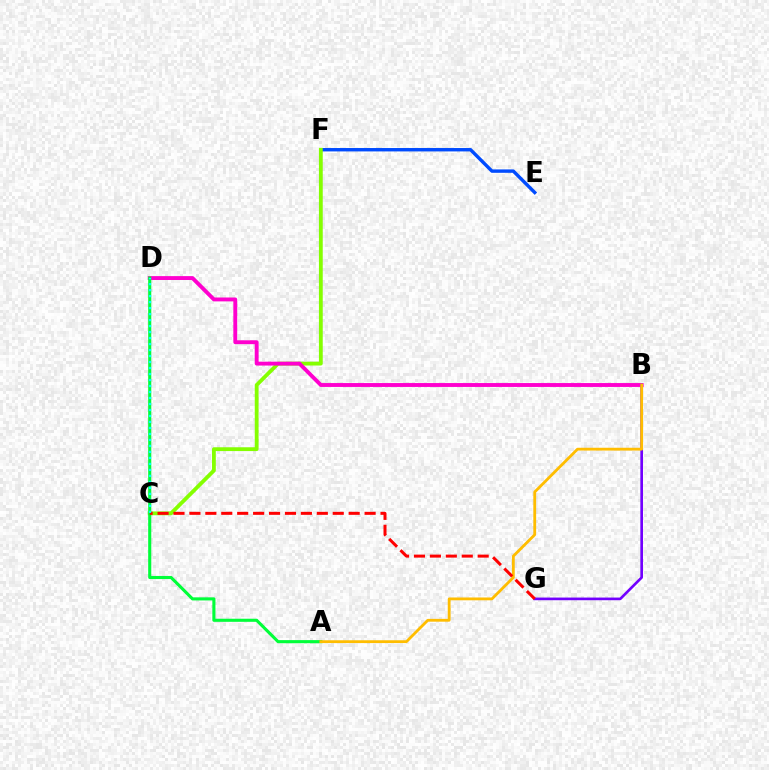{('E', 'F'): [{'color': '#004bff', 'line_style': 'solid', 'thickness': 2.45}], ('C', 'F'): [{'color': '#84ff00', 'line_style': 'solid', 'thickness': 2.75}], ('B', 'D'): [{'color': '#ff00cf', 'line_style': 'solid', 'thickness': 2.8}], ('B', 'G'): [{'color': '#7200ff', 'line_style': 'solid', 'thickness': 1.91}], ('A', 'D'): [{'color': '#00ff39', 'line_style': 'solid', 'thickness': 2.23}], ('A', 'B'): [{'color': '#ffbd00', 'line_style': 'solid', 'thickness': 2.02}], ('C', 'G'): [{'color': '#ff0000', 'line_style': 'dashed', 'thickness': 2.16}], ('C', 'D'): [{'color': '#00fff6', 'line_style': 'dotted', 'thickness': 1.63}]}